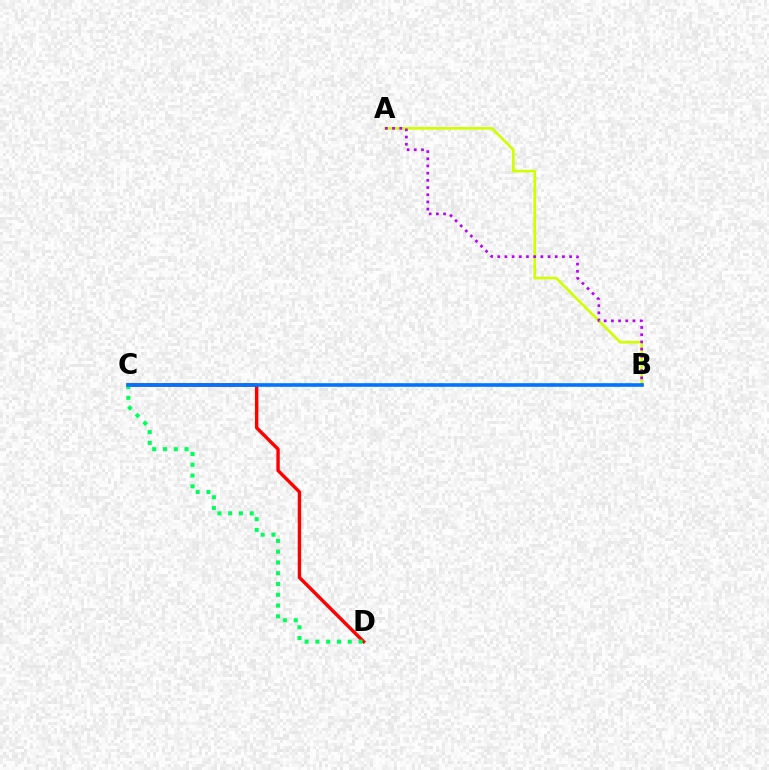{('C', 'D'): [{'color': '#ff0000', 'line_style': 'solid', 'thickness': 2.45}, {'color': '#00ff5c', 'line_style': 'dotted', 'thickness': 2.93}], ('A', 'B'): [{'color': '#d1ff00', 'line_style': 'solid', 'thickness': 1.91}, {'color': '#b900ff', 'line_style': 'dotted', 'thickness': 1.95}], ('B', 'C'): [{'color': '#0074ff', 'line_style': 'solid', 'thickness': 2.6}]}